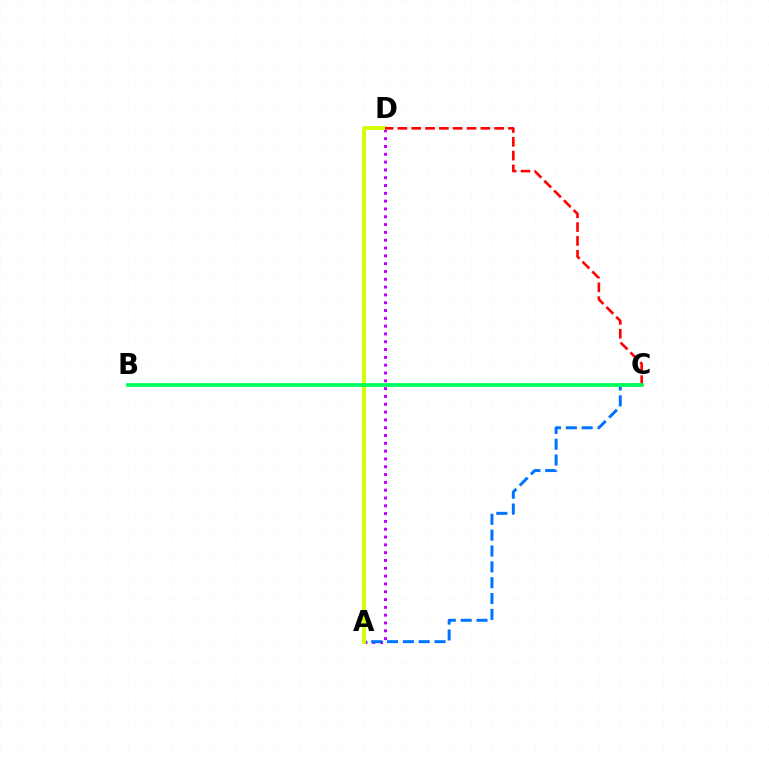{('A', 'D'): [{'color': '#b900ff', 'line_style': 'dotted', 'thickness': 2.12}, {'color': '#d1ff00', 'line_style': 'solid', 'thickness': 2.78}], ('A', 'C'): [{'color': '#0074ff', 'line_style': 'dashed', 'thickness': 2.15}], ('C', 'D'): [{'color': '#ff0000', 'line_style': 'dashed', 'thickness': 1.88}], ('B', 'C'): [{'color': '#00ff5c', 'line_style': 'solid', 'thickness': 2.69}]}